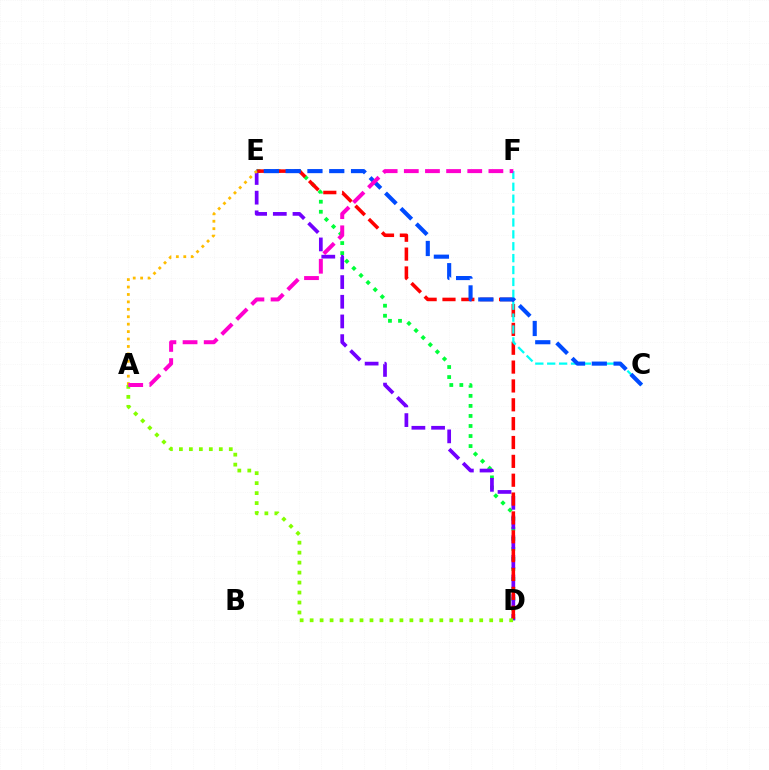{('D', 'E'): [{'color': '#00ff39', 'line_style': 'dotted', 'thickness': 2.73}, {'color': '#7200ff', 'line_style': 'dashed', 'thickness': 2.67}, {'color': '#ff0000', 'line_style': 'dashed', 'thickness': 2.56}], ('C', 'F'): [{'color': '#00fff6', 'line_style': 'dashed', 'thickness': 1.62}], ('A', 'D'): [{'color': '#84ff00', 'line_style': 'dotted', 'thickness': 2.71}], ('C', 'E'): [{'color': '#004bff', 'line_style': 'dashed', 'thickness': 2.96}], ('A', 'E'): [{'color': '#ffbd00', 'line_style': 'dotted', 'thickness': 2.02}], ('A', 'F'): [{'color': '#ff00cf', 'line_style': 'dashed', 'thickness': 2.87}]}